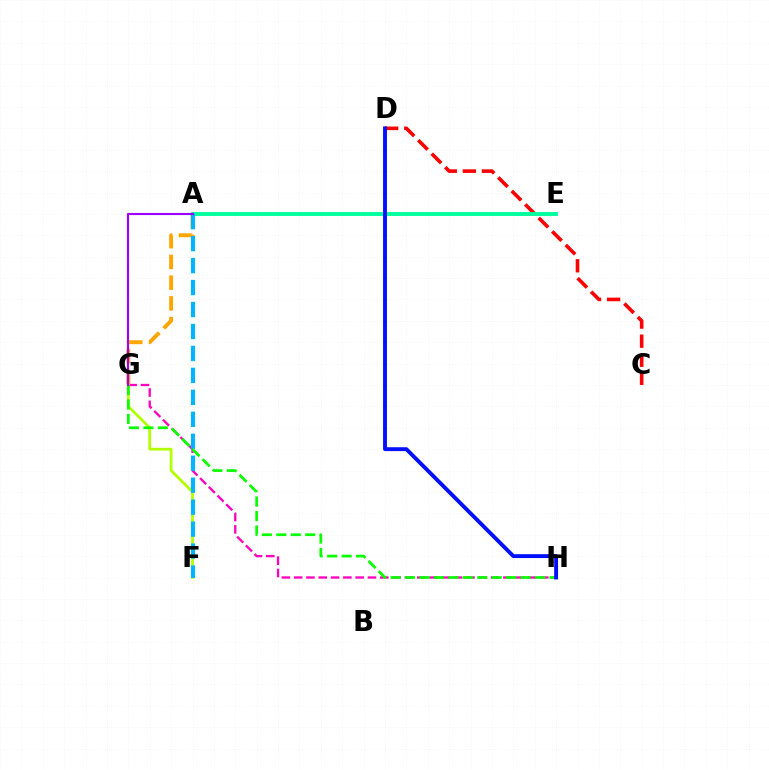{('C', 'D'): [{'color': '#ff0000', 'line_style': 'dashed', 'thickness': 2.59}], ('A', 'E'): [{'color': '#00ff9d', 'line_style': 'solid', 'thickness': 2.81}], ('A', 'G'): [{'color': '#ffa500', 'line_style': 'dashed', 'thickness': 2.82}, {'color': '#9b00ff', 'line_style': 'solid', 'thickness': 1.54}], ('G', 'H'): [{'color': '#ff00bd', 'line_style': 'dashed', 'thickness': 1.67}, {'color': '#08ff00', 'line_style': 'dashed', 'thickness': 1.96}], ('F', 'G'): [{'color': '#b3ff00', 'line_style': 'solid', 'thickness': 1.99}], ('A', 'F'): [{'color': '#00b5ff', 'line_style': 'dashed', 'thickness': 2.98}], ('D', 'H'): [{'color': '#0010ff', 'line_style': 'solid', 'thickness': 2.79}]}